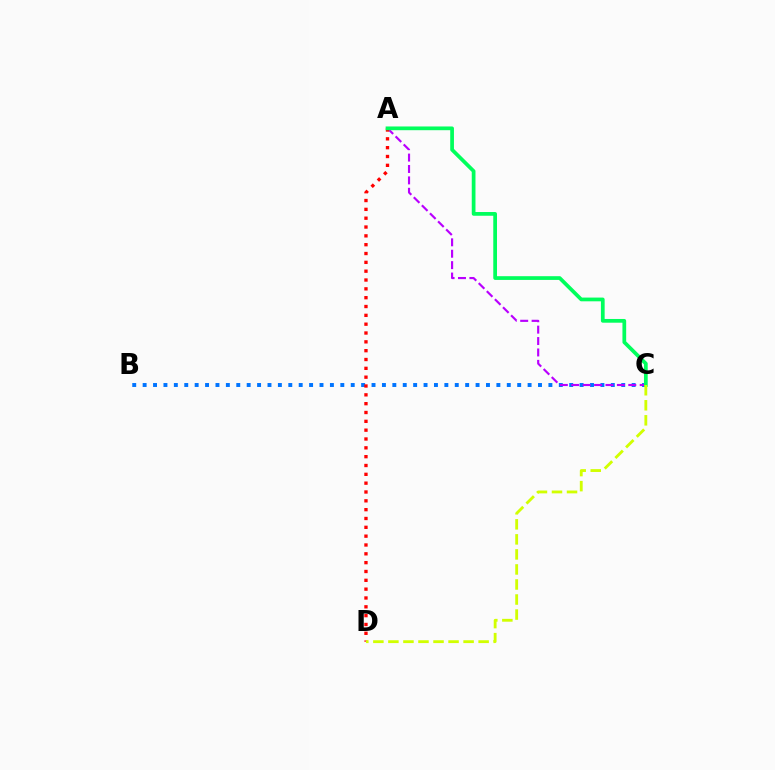{('B', 'C'): [{'color': '#0074ff', 'line_style': 'dotted', 'thickness': 2.83}], ('A', 'C'): [{'color': '#b900ff', 'line_style': 'dashed', 'thickness': 1.55}, {'color': '#00ff5c', 'line_style': 'solid', 'thickness': 2.69}], ('A', 'D'): [{'color': '#ff0000', 'line_style': 'dotted', 'thickness': 2.4}], ('C', 'D'): [{'color': '#d1ff00', 'line_style': 'dashed', 'thickness': 2.04}]}